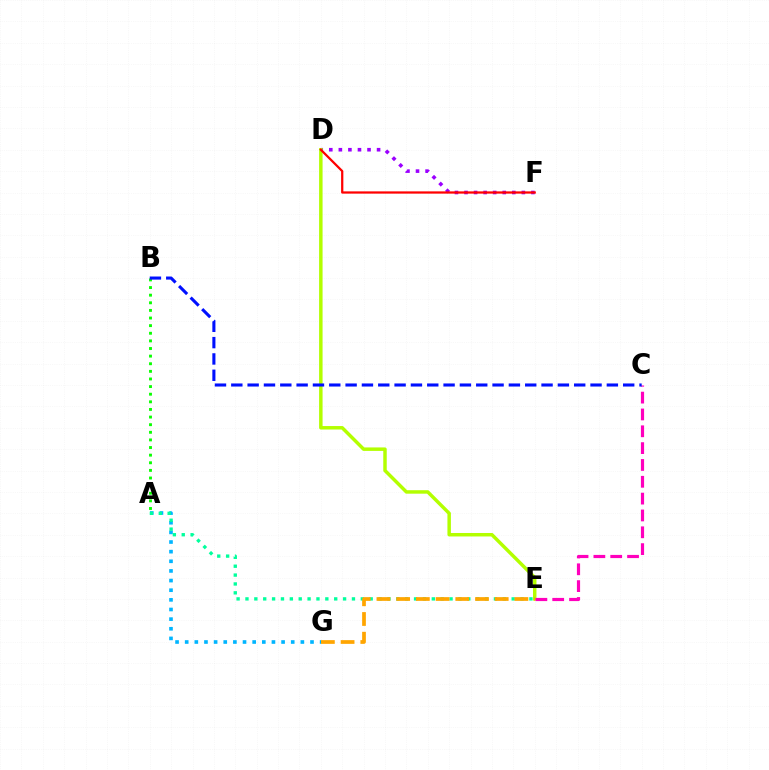{('D', 'F'): [{'color': '#9b00ff', 'line_style': 'dotted', 'thickness': 2.6}, {'color': '#ff0000', 'line_style': 'solid', 'thickness': 1.62}], ('A', 'B'): [{'color': '#08ff00', 'line_style': 'dotted', 'thickness': 2.07}], ('D', 'E'): [{'color': '#b3ff00', 'line_style': 'solid', 'thickness': 2.5}], ('C', 'E'): [{'color': '#ff00bd', 'line_style': 'dashed', 'thickness': 2.29}], ('A', 'G'): [{'color': '#00b5ff', 'line_style': 'dotted', 'thickness': 2.62}], ('A', 'E'): [{'color': '#00ff9d', 'line_style': 'dotted', 'thickness': 2.41}], ('E', 'G'): [{'color': '#ffa500', 'line_style': 'dashed', 'thickness': 2.68}], ('B', 'C'): [{'color': '#0010ff', 'line_style': 'dashed', 'thickness': 2.22}]}